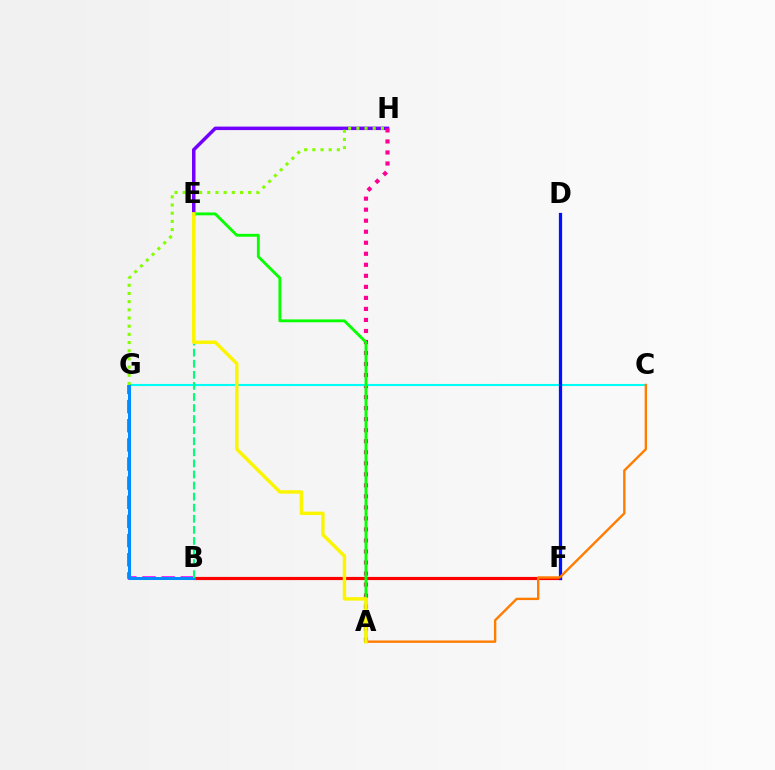{('E', 'H'): [{'color': '#7200ff', 'line_style': 'solid', 'thickness': 2.5}], ('B', 'G'): [{'color': '#ee00ff', 'line_style': 'dashed', 'thickness': 2.6}, {'color': '#008cff', 'line_style': 'solid', 'thickness': 2.17}], ('A', 'H'): [{'color': '#ff0094', 'line_style': 'dotted', 'thickness': 3.0}], ('C', 'G'): [{'color': '#00fff6', 'line_style': 'solid', 'thickness': 1.5}], ('B', 'F'): [{'color': '#ff0000', 'line_style': 'solid', 'thickness': 2.28}], ('A', 'E'): [{'color': '#08ff00', 'line_style': 'solid', 'thickness': 2.06}, {'color': '#fcf500', 'line_style': 'solid', 'thickness': 2.47}], ('D', 'F'): [{'color': '#0010ff', 'line_style': 'solid', 'thickness': 2.32}], ('G', 'H'): [{'color': '#84ff00', 'line_style': 'dotted', 'thickness': 2.22}], ('A', 'C'): [{'color': '#ff7c00', 'line_style': 'solid', 'thickness': 1.71}], ('B', 'E'): [{'color': '#00ff74', 'line_style': 'dashed', 'thickness': 1.5}]}